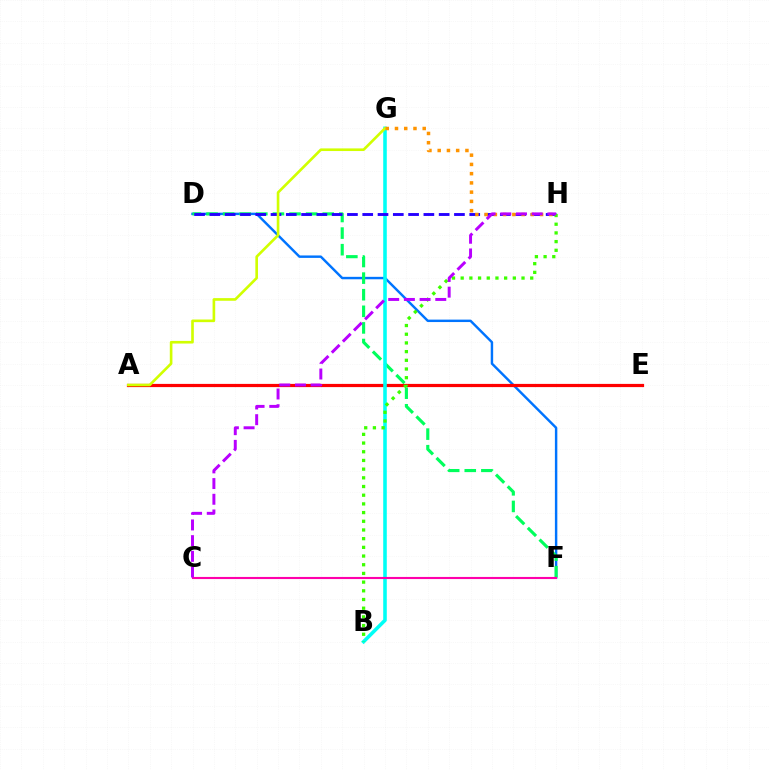{('D', 'F'): [{'color': '#0074ff', 'line_style': 'solid', 'thickness': 1.76}, {'color': '#00ff5c', 'line_style': 'dashed', 'thickness': 2.26}], ('A', 'E'): [{'color': '#ff0000', 'line_style': 'solid', 'thickness': 2.31}], ('B', 'G'): [{'color': '#00fff6', 'line_style': 'solid', 'thickness': 2.57}], ('D', 'H'): [{'color': '#2500ff', 'line_style': 'dashed', 'thickness': 2.08}], ('A', 'G'): [{'color': '#d1ff00', 'line_style': 'solid', 'thickness': 1.9}], ('G', 'H'): [{'color': '#ff9400', 'line_style': 'dotted', 'thickness': 2.51}], ('B', 'H'): [{'color': '#3dff00', 'line_style': 'dotted', 'thickness': 2.36}], ('C', 'F'): [{'color': '#ff00ac', 'line_style': 'solid', 'thickness': 1.52}], ('C', 'H'): [{'color': '#b900ff', 'line_style': 'dashed', 'thickness': 2.13}]}